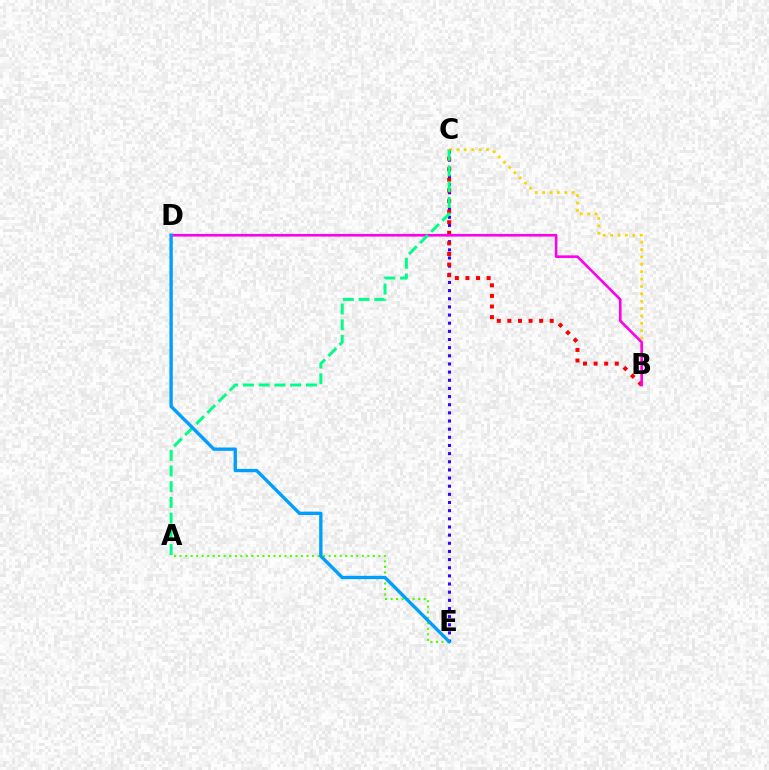{('C', 'E'): [{'color': '#3700ff', 'line_style': 'dotted', 'thickness': 2.21}], ('B', 'C'): [{'color': '#ffd500', 'line_style': 'dotted', 'thickness': 2.01}, {'color': '#ff0000', 'line_style': 'dotted', 'thickness': 2.88}], ('A', 'E'): [{'color': '#4fff00', 'line_style': 'dotted', 'thickness': 1.5}], ('B', 'D'): [{'color': '#ff00ed', 'line_style': 'solid', 'thickness': 1.89}], ('A', 'C'): [{'color': '#00ff86', 'line_style': 'dashed', 'thickness': 2.14}], ('D', 'E'): [{'color': '#009eff', 'line_style': 'solid', 'thickness': 2.41}]}